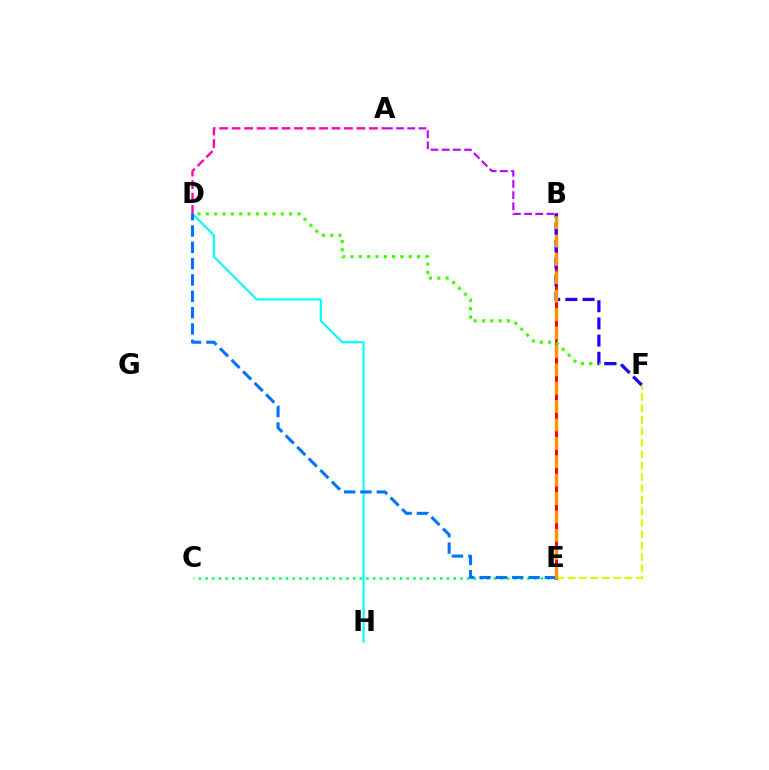{('B', 'E'): [{'color': '#ff0000', 'line_style': 'solid', 'thickness': 2.11}, {'color': '#ff9400', 'line_style': 'dashed', 'thickness': 2.5}], ('D', 'F'): [{'color': '#3dff00', 'line_style': 'dotted', 'thickness': 2.26}], ('D', 'H'): [{'color': '#00fff6', 'line_style': 'solid', 'thickness': 1.52}], ('C', 'E'): [{'color': '#00ff5c', 'line_style': 'dotted', 'thickness': 1.82}], ('A', 'B'): [{'color': '#b900ff', 'line_style': 'dashed', 'thickness': 1.52}], ('E', 'F'): [{'color': '#d1ff00', 'line_style': 'dashed', 'thickness': 1.55}], ('B', 'F'): [{'color': '#2500ff', 'line_style': 'dashed', 'thickness': 2.33}], ('D', 'E'): [{'color': '#0074ff', 'line_style': 'dashed', 'thickness': 2.22}], ('A', 'D'): [{'color': '#ff00ac', 'line_style': 'dashed', 'thickness': 1.7}]}